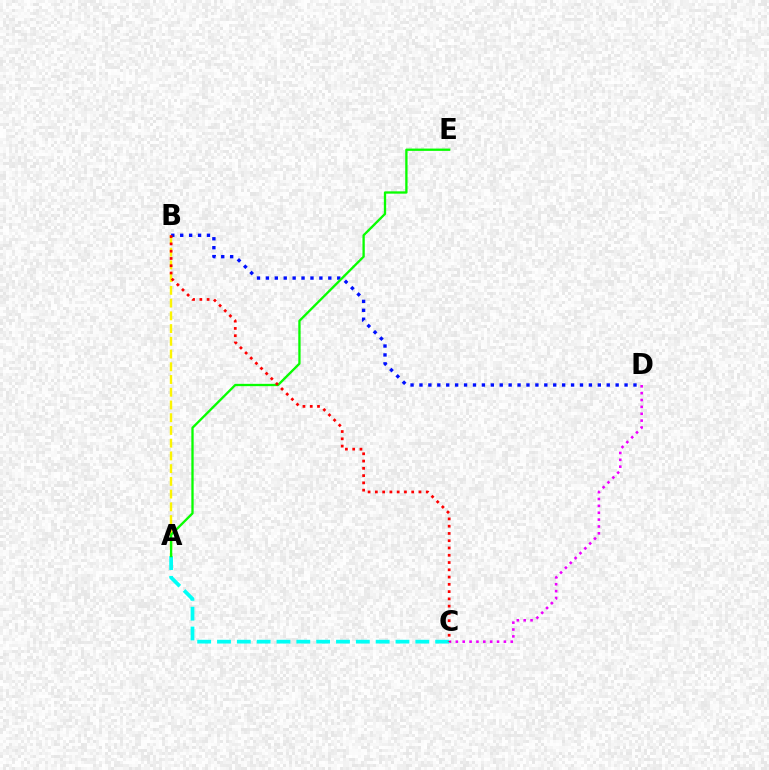{('A', 'B'): [{'color': '#fcf500', 'line_style': 'dashed', 'thickness': 1.73}], ('A', 'C'): [{'color': '#00fff6', 'line_style': 'dashed', 'thickness': 2.69}], ('B', 'D'): [{'color': '#0010ff', 'line_style': 'dotted', 'thickness': 2.42}], ('A', 'E'): [{'color': '#08ff00', 'line_style': 'solid', 'thickness': 1.67}], ('C', 'D'): [{'color': '#ee00ff', 'line_style': 'dotted', 'thickness': 1.87}], ('B', 'C'): [{'color': '#ff0000', 'line_style': 'dotted', 'thickness': 1.98}]}